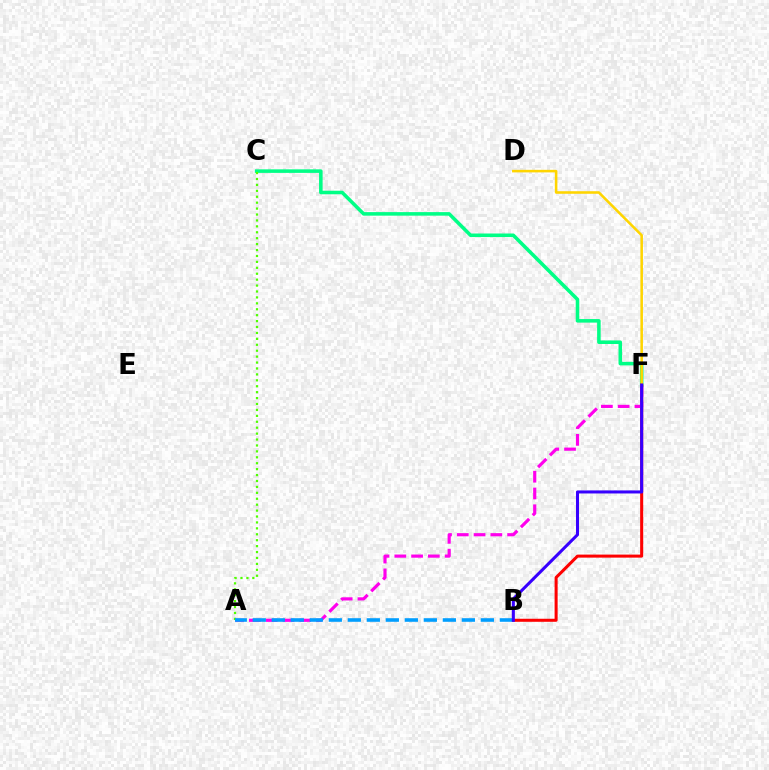{('C', 'F'): [{'color': '#00ff86', 'line_style': 'solid', 'thickness': 2.56}], ('B', 'F'): [{'color': '#ff0000', 'line_style': 'solid', 'thickness': 2.18}, {'color': '#3700ff', 'line_style': 'solid', 'thickness': 2.2}], ('A', 'F'): [{'color': '#ff00ed', 'line_style': 'dashed', 'thickness': 2.28}], ('D', 'F'): [{'color': '#ffd500', 'line_style': 'solid', 'thickness': 1.84}], ('A', 'C'): [{'color': '#4fff00', 'line_style': 'dotted', 'thickness': 1.61}], ('A', 'B'): [{'color': '#009eff', 'line_style': 'dashed', 'thickness': 2.58}]}